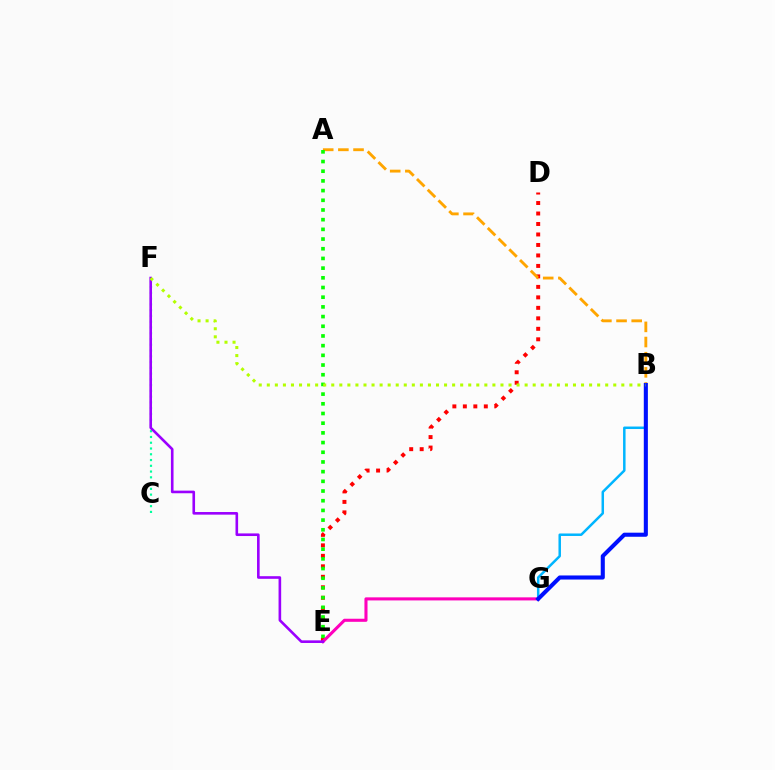{('C', 'F'): [{'color': '#00ff9d', 'line_style': 'dotted', 'thickness': 1.57}], ('B', 'G'): [{'color': '#00b5ff', 'line_style': 'solid', 'thickness': 1.79}, {'color': '#0010ff', 'line_style': 'solid', 'thickness': 2.94}], ('D', 'E'): [{'color': '#ff0000', 'line_style': 'dotted', 'thickness': 2.85}], ('A', 'B'): [{'color': '#ffa500', 'line_style': 'dashed', 'thickness': 2.06}], ('A', 'E'): [{'color': '#08ff00', 'line_style': 'dotted', 'thickness': 2.63}], ('E', 'G'): [{'color': '#ff00bd', 'line_style': 'solid', 'thickness': 2.22}], ('E', 'F'): [{'color': '#9b00ff', 'line_style': 'solid', 'thickness': 1.88}], ('B', 'F'): [{'color': '#b3ff00', 'line_style': 'dotted', 'thickness': 2.19}]}